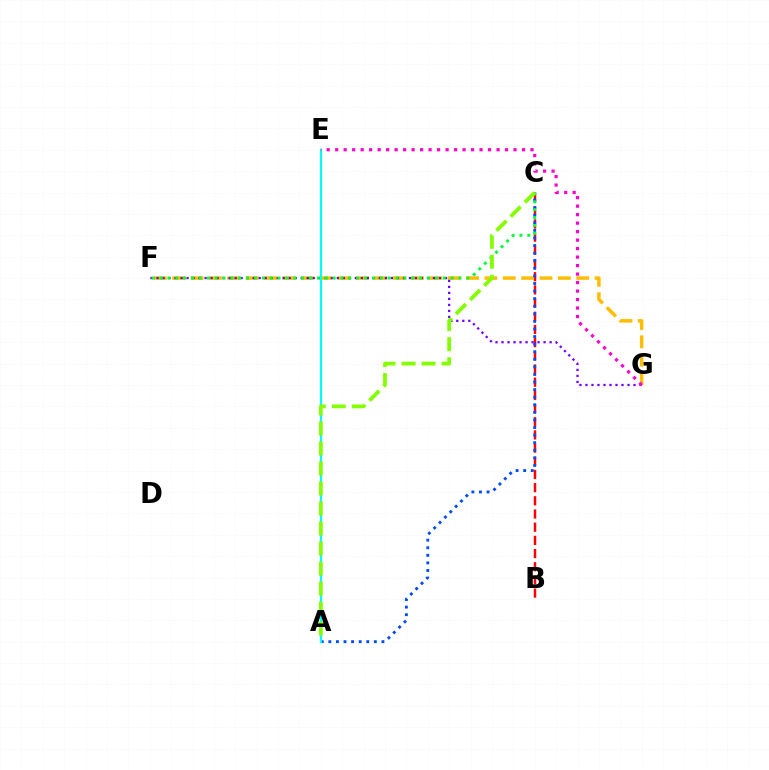{('B', 'C'): [{'color': '#ff0000', 'line_style': 'dashed', 'thickness': 1.79}], ('F', 'G'): [{'color': '#ffbd00', 'line_style': 'dashed', 'thickness': 2.49}, {'color': '#7200ff', 'line_style': 'dotted', 'thickness': 1.63}], ('A', 'C'): [{'color': '#004bff', 'line_style': 'dotted', 'thickness': 2.06}, {'color': '#84ff00', 'line_style': 'dashed', 'thickness': 2.72}], ('C', 'F'): [{'color': '#00ff39', 'line_style': 'dotted', 'thickness': 2.14}], ('A', 'E'): [{'color': '#00fff6', 'line_style': 'solid', 'thickness': 1.55}], ('E', 'G'): [{'color': '#ff00cf', 'line_style': 'dotted', 'thickness': 2.31}]}